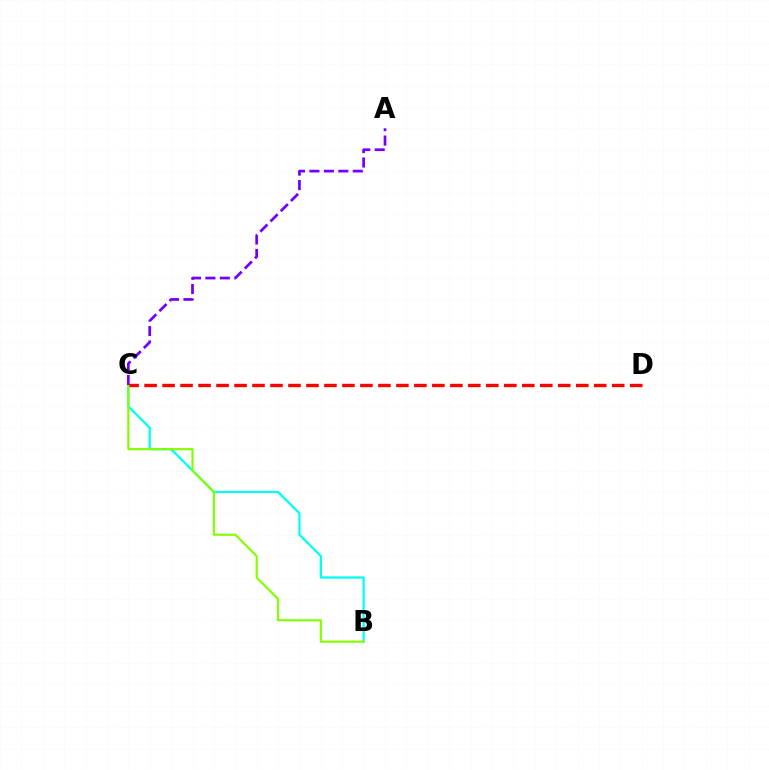{('B', 'C'): [{'color': '#00fff6', 'line_style': 'solid', 'thickness': 1.63}, {'color': '#84ff00', 'line_style': 'solid', 'thickness': 1.56}], ('C', 'D'): [{'color': '#ff0000', 'line_style': 'dashed', 'thickness': 2.44}], ('A', 'C'): [{'color': '#7200ff', 'line_style': 'dashed', 'thickness': 1.96}]}